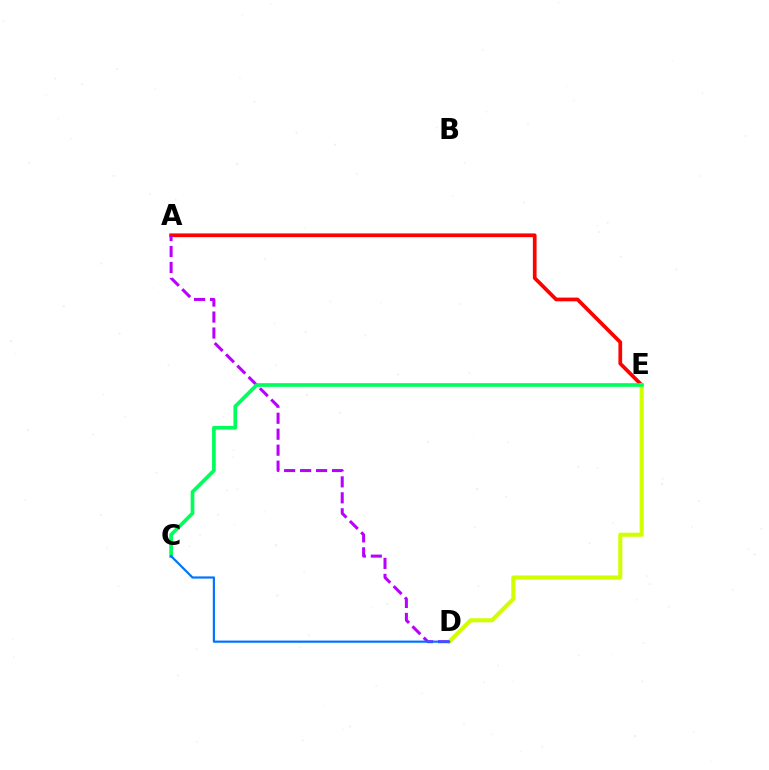{('A', 'E'): [{'color': '#ff0000', 'line_style': 'solid', 'thickness': 2.68}], ('D', 'E'): [{'color': '#d1ff00', 'line_style': 'solid', 'thickness': 2.94}], ('A', 'D'): [{'color': '#b900ff', 'line_style': 'dashed', 'thickness': 2.17}], ('C', 'E'): [{'color': '#00ff5c', 'line_style': 'solid', 'thickness': 2.66}], ('C', 'D'): [{'color': '#0074ff', 'line_style': 'solid', 'thickness': 1.57}]}